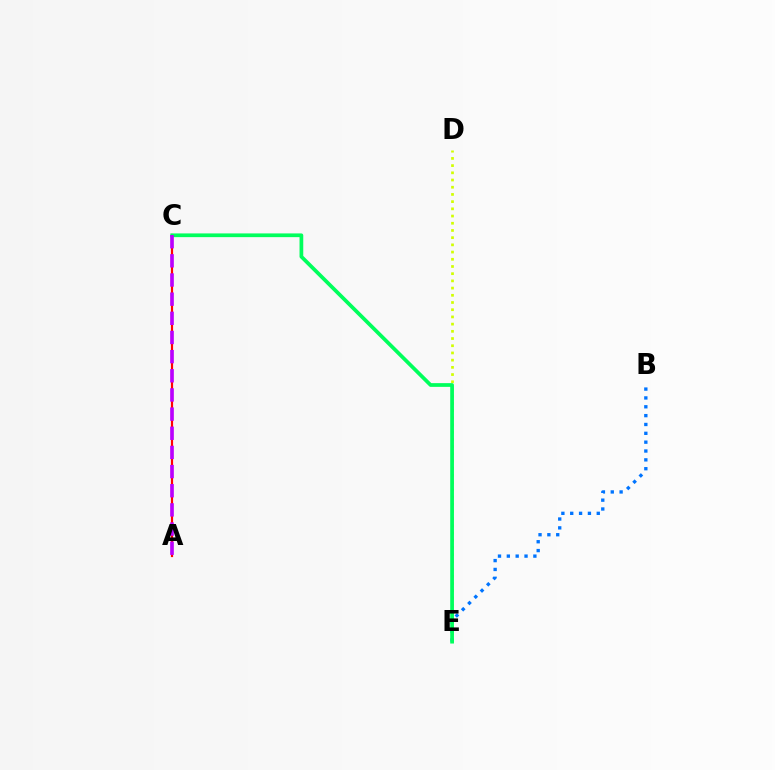{('D', 'E'): [{'color': '#d1ff00', 'line_style': 'dotted', 'thickness': 1.96}], ('B', 'E'): [{'color': '#0074ff', 'line_style': 'dotted', 'thickness': 2.4}], ('A', 'C'): [{'color': '#ff0000', 'line_style': 'solid', 'thickness': 1.57}, {'color': '#b900ff', 'line_style': 'dashed', 'thickness': 2.6}], ('C', 'E'): [{'color': '#00ff5c', 'line_style': 'solid', 'thickness': 2.68}]}